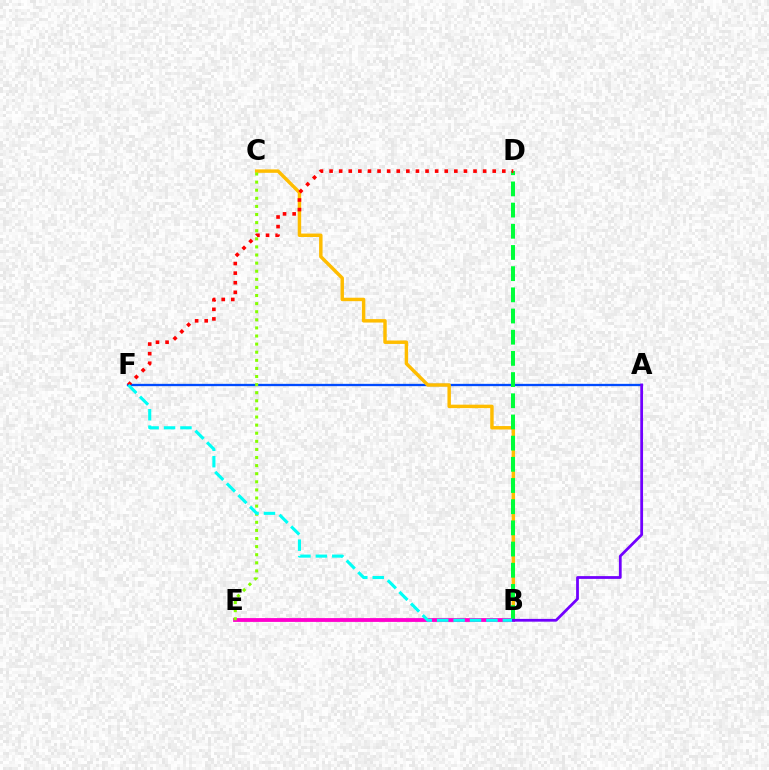{('A', 'F'): [{'color': '#004bff', 'line_style': 'solid', 'thickness': 1.66}], ('B', 'C'): [{'color': '#ffbd00', 'line_style': 'solid', 'thickness': 2.48}], ('B', 'E'): [{'color': '#ff00cf', 'line_style': 'solid', 'thickness': 2.75}], ('B', 'D'): [{'color': '#00ff39', 'line_style': 'dashed', 'thickness': 2.88}], ('D', 'F'): [{'color': '#ff0000', 'line_style': 'dotted', 'thickness': 2.61}], ('C', 'E'): [{'color': '#84ff00', 'line_style': 'dotted', 'thickness': 2.2}], ('B', 'F'): [{'color': '#00fff6', 'line_style': 'dashed', 'thickness': 2.23}], ('A', 'B'): [{'color': '#7200ff', 'line_style': 'solid', 'thickness': 2.0}]}